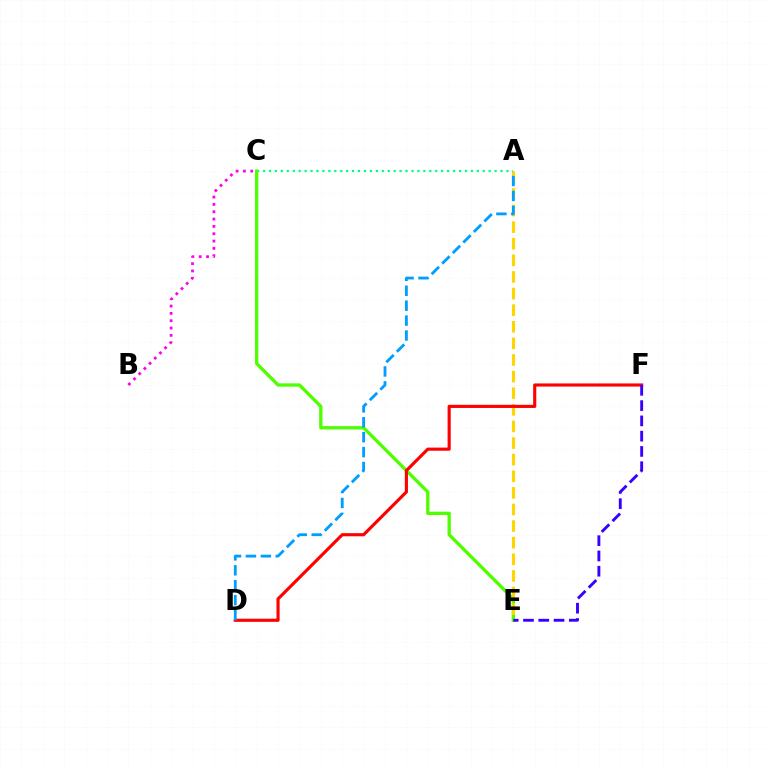{('A', 'C'): [{'color': '#00ff86', 'line_style': 'dotted', 'thickness': 1.61}], ('B', 'C'): [{'color': '#ff00ed', 'line_style': 'dotted', 'thickness': 1.99}], ('C', 'E'): [{'color': '#4fff00', 'line_style': 'solid', 'thickness': 2.39}], ('A', 'E'): [{'color': '#ffd500', 'line_style': 'dashed', 'thickness': 2.26}], ('D', 'F'): [{'color': '#ff0000', 'line_style': 'solid', 'thickness': 2.25}], ('E', 'F'): [{'color': '#3700ff', 'line_style': 'dashed', 'thickness': 2.08}], ('A', 'D'): [{'color': '#009eff', 'line_style': 'dashed', 'thickness': 2.03}]}